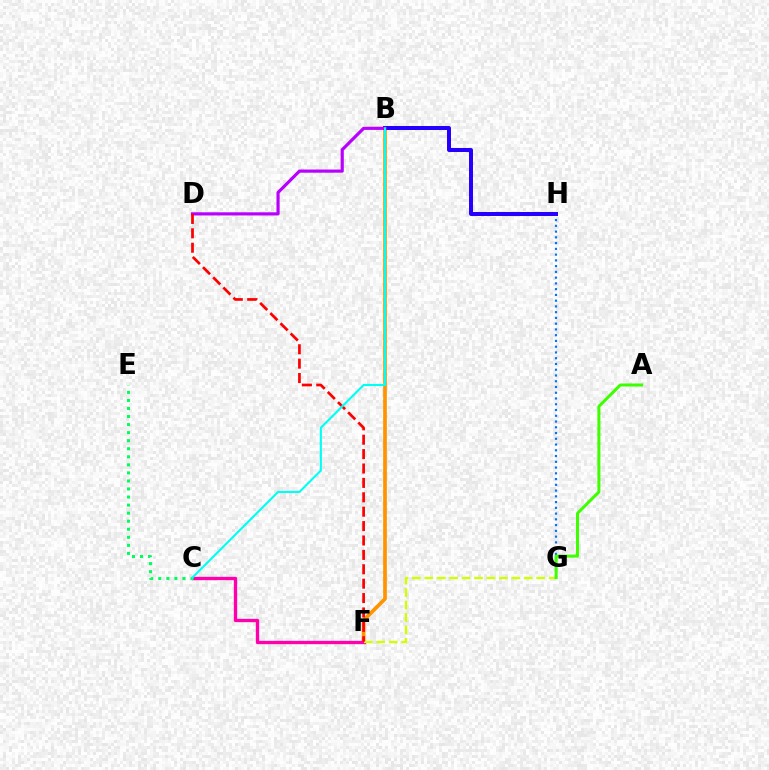{('B', 'F'): [{'color': '#ff9400', 'line_style': 'solid', 'thickness': 2.66}], ('C', 'F'): [{'color': '#ff00ac', 'line_style': 'solid', 'thickness': 2.39}], ('G', 'H'): [{'color': '#0074ff', 'line_style': 'dotted', 'thickness': 1.56}], ('B', 'H'): [{'color': '#2500ff', 'line_style': 'solid', 'thickness': 2.87}], ('C', 'E'): [{'color': '#00ff5c', 'line_style': 'dotted', 'thickness': 2.19}], ('F', 'G'): [{'color': '#d1ff00', 'line_style': 'dashed', 'thickness': 1.69}], ('B', 'D'): [{'color': '#b900ff', 'line_style': 'solid', 'thickness': 2.29}], ('A', 'G'): [{'color': '#3dff00', 'line_style': 'solid', 'thickness': 2.17}], ('D', 'F'): [{'color': '#ff0000', 'line_style': 'dashed', 'thickness': 1.96}], ('B', 'C'): [{'color': '#00fff6', 'line_style': 'solid', 'thickness': 1.52}]}